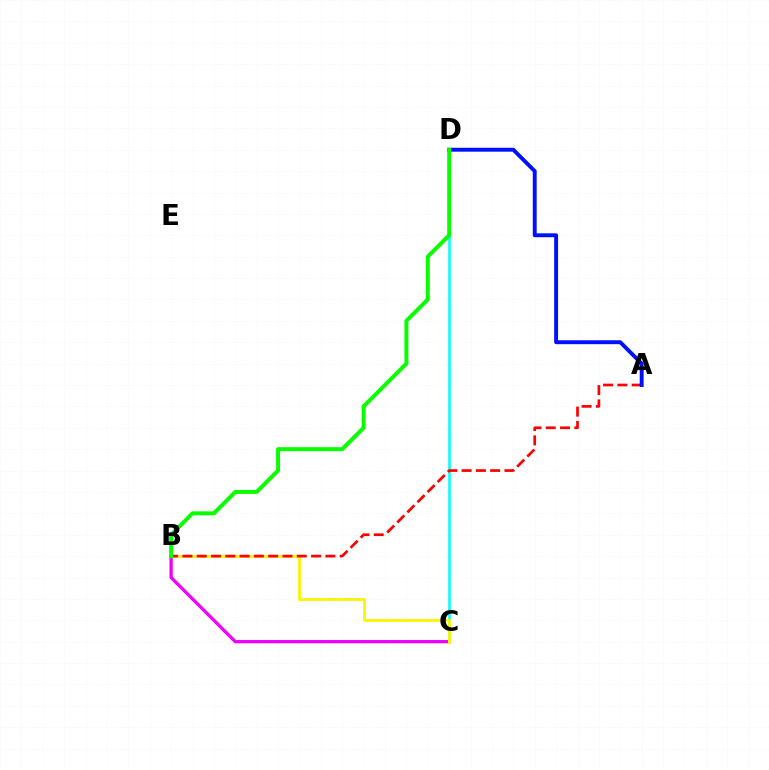{('B', 'C'): [{'color': '#ee00ff', 'line_style': 'solid', 'thickness': 2.36}, {'color': '#fcf500', 'line_style': 'solid', 'thickness': 2.03}], ('C', 'D'): [{'color': '#00fff6', 'line_style': 'solid', 'thickness': 1.84}], ('A', 'B'): [{'color': '#ff0000', 'line_style': 'dashed', 'thickness': 1.94}], ('A', 'D'): [{'color': '#0010ff', 'line_style': 'solid', 'thickness': 2.82}], ('B', 'D'): [{'color': '#08ff00', 'line_style': 'solid', 'thickness': 2.86}]}